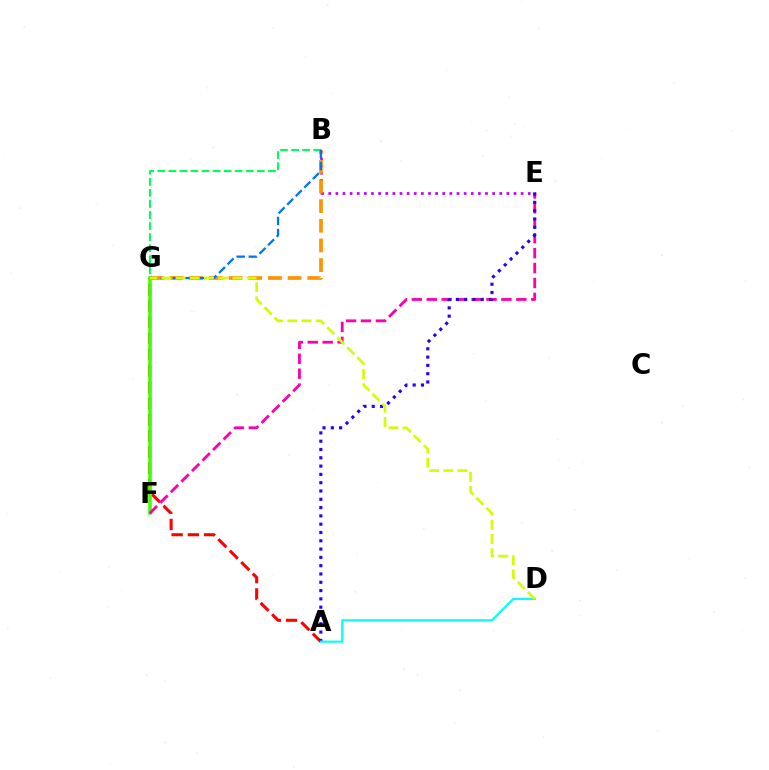{('B', 'E'): [{'color': '#b900ff', 'line_style': 'dotted', 'thickness': 1.94}], ('A', 'G'): [{'color': '#ff0000', 'line_style': 'dashed', 'thickness': 2.21}], ('B', 'G'): [{'color': '#ff9400', 'line_style': 'dashed', 'thickness': 2.67}, {'color': '#00ff5c', 'line_style': 'dashed', 'thickness': 1.5}, {'color': '#0074ff', 'line_style': 'dashed', 'thickness': 1.64}], ('F', 'G'): [{'color': '#3dff00', 'line_style': 'solid', 'thickness': 2.55}], ('E', 'F'): [{'color': '#ff00ac', 'line_style': 'dashed', 'thickness': 2.03}], ('A', 'E'): [{'color': '#2500ff', 'line_style': 'dotted', 'thickness': 2.25}], ('A', 'D'): [{'color': '#00fff6', 'line_style': 'solid', 'thickness': 1.54}], ('D', 'G'): [{'color': '#d1ff00', 'line_style': 'dashed', 'thickness': 1.93}]}